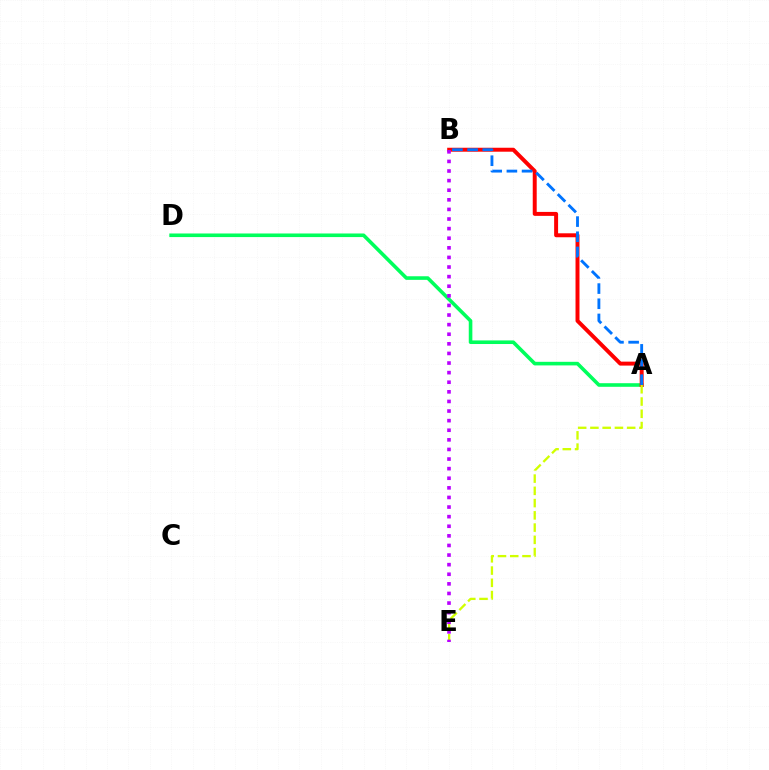{('A', 'D'): [{'color': '#00ff5c', 'line_style': 'solid', 'thickness': 2.59}], ('A', 'B'): [{'color': '#ff0000', 'line_style': 'solid', 'thickness': 2.85}, {'color': '#0074ff', 'line_style': 'dashed', 'thickness': 2.06}], ('A', 'E'): [{'color': '#d1ff00', 'line_style': 'dashed', 'thickness': 1.66}], ('B', 'E'): [{'color': '#b900ff', 'line_style': 'dotted', 'thickness': 2.61}]}